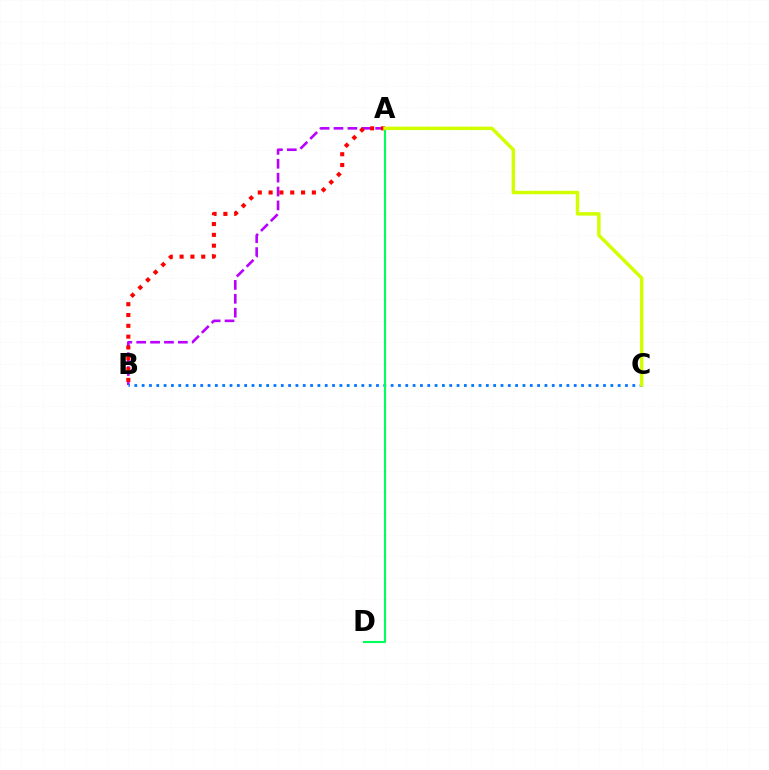{('A', 'B'): [{'color': '#b900ff', 'line_style': 'dashed', 'thickness': 1.89}, {'color': '#ff0000', 'line_style': 'dotted', 'thickness': 2.94}], ('B', 'C'): [{'color': '#0074ff', 'line_style': 'dotted', 'thickness': 1.99}], ('A', 'D'): [{'color': '#00ff5c', 'line_style': 'solid', 'thickness': 1.53}], ('A', 'C'): [{'color': '#d1ff00', 'line_style': 'solid', 'thickness': 2.48}]}